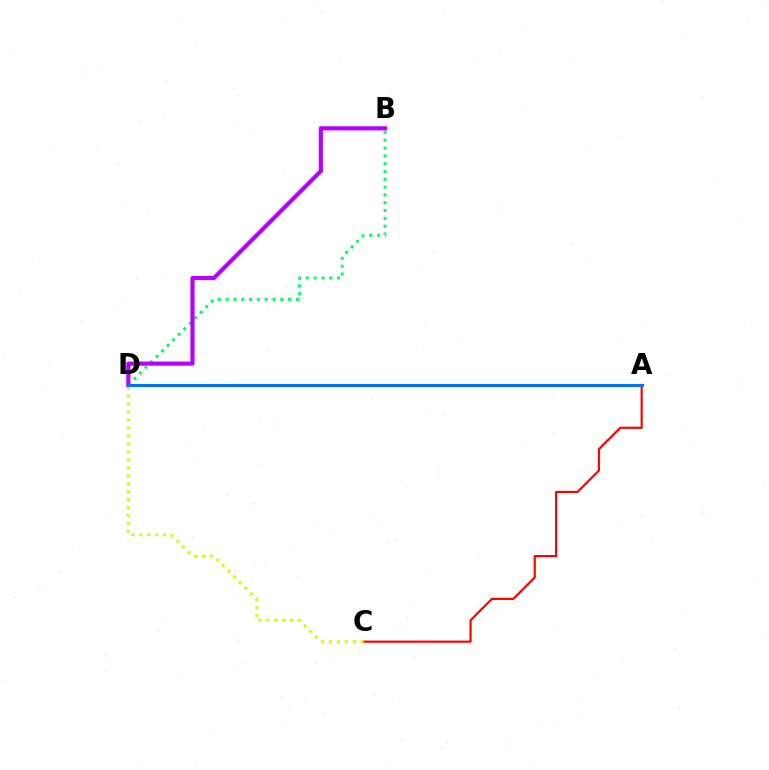{('A', 'C'): [{'color': '#ff0000', 'line_style': 'solid', 'thickness': 1.57}], ('B', 'D'): [{'color': '#00ff5c', 'line_style': 'dotted', 'thickness': 2.12}, {'color': '#b900ff', 'line_style': 'solid', 'thickness': 2.98}], ('C', 'D'): [{'color': '#d1ff00', 'line_style': 'dotted', 'thickness': 2.16}], ('A', 'D'): [{'color': '#0074ff', 'line_style': 'solid', 'thickness': 2.16}]}